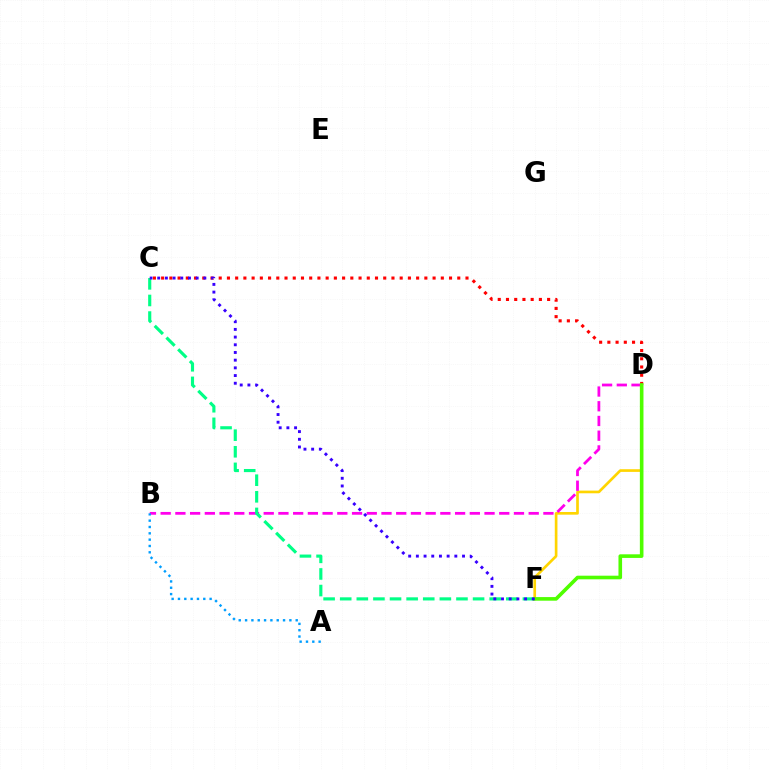{('D', 'F'): [{'color': '#ffd500', 'line_style': 'solid', 'thickness': 1.92}, {'color': '#4fff00', 'line_style': 'solid', 'thickness': 2.6}], ('B', 'D'): [{'color': '#ff00ed', 'line_style': 'dashed', 'thickness': 2.0}], ('C', 'F'): [{'color': '#00ff86', 'line_style': 'dashed', 'thickness': 2.26}, {'color': '#3700ff', 'line_style': 'dotted', 'thickness': 2.09}], ('C', 'D'): [{'color': '#ff0000', 'line_style': 'dotted', 'thickness': 2.23}], ('A', 'B'): [{'color': '#009eff', 'line_style': 'dotted', 'thickness': 1.72}]}